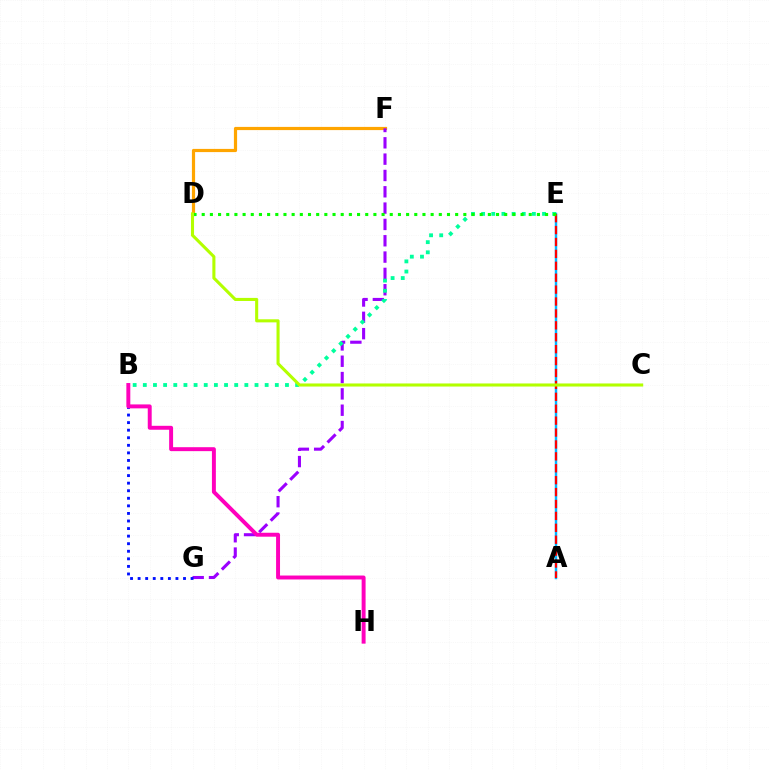{('A', 'E'): [{'color': '#00b5ff', 'line_style': 'solid', 'thickness': 1.76}, {'color': '#ff0000', 'line_style': 'dashed', 'thickness': 1.62}], ('D', 'F'): [{'color': '#ffa500', 'line_style': 'solid', 'thickness': 2.3}], ('F', 'G'): [{'color': '#9b00ff', 'line_style': 'dashed', 'thickness': 2.22}], ('B', 'E'): [{'color': '#00ff9d', 'line_style': 'dotted', 'thickness': 2.76}], ('D', 'E'): [{'color': '#08ff00', 'line_style': 'dotted', 'thickness': 2.22}], ('B', 'G'): [{'color': '#0010ff', 'line_style': 'dotted', 'thickness': 2.06}], ('B', 'H'): [{'color': '#ff00bd', 'line_style': 'solid', 'thickness': 2.84}], ('C', 'D'): [{'color': '#b3ff00', 'line_style': 'solid', 'thickness': 2.22}]}